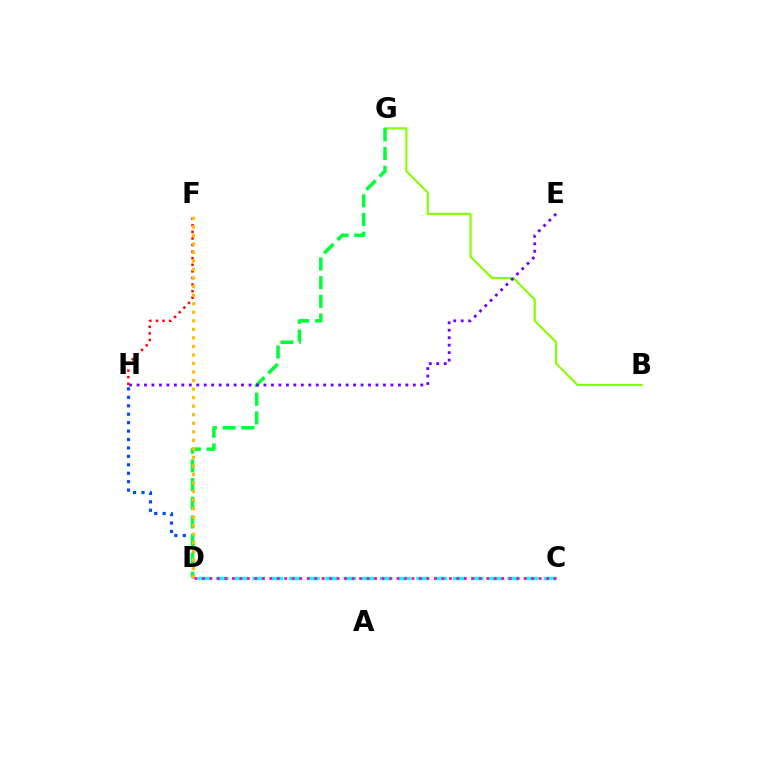{('D', 'H'): [{'color': '#004bff', 'line_style': 'dotted', 'thickness': 2.29}], ('C', 'D'): [{'color': '#00fff6', 'line_style': 'dashed', 'thickness': 2.47}, {'color': '#ff00cf', 'line_style': 'dotted', 'thickness': 2.03}], ('B', 'G'): [{'color': '#84ff00', 'line_style': 'solid', 'thickness': 1.54}], ('D', 'G'): [{'color': '#00ff39', 'line_style': 'dashed', 'thickness': 2.54}], ('F', 'H'): [{'color': '#ff0000', 'line_style': 'dotted', 'thickness': 1.79}], ('D', 'F'): [{'color': '#ffbd00', 'line_style': 'dotted', 'thickness': 2.32}], ('E', 'H'): [{'color': '#7200ff', 'line_style': 'dotted', 'thickness': 2.03}]}